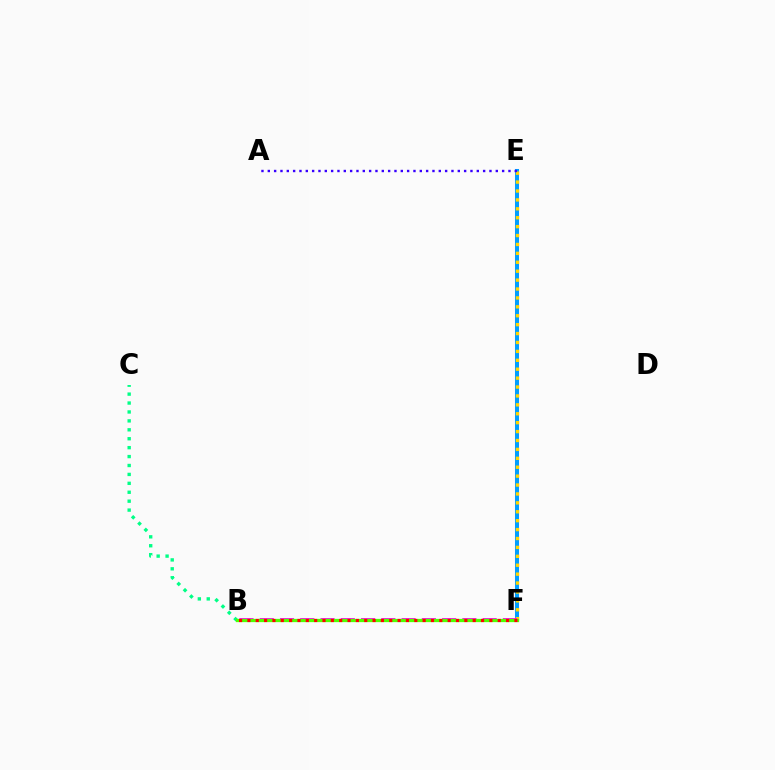{('E', 'F'): [{'color': '#009eff', 'line_style': 'solid', 'thickness': 2.9}, {'color': '#ffd500', 'line_style': 'dotted', 'thickness': 2.42}], ('B', 'F'): [{'color': '#ff00ed', 'line_style': 'dashed', 'thickness': 2.75}, {'color': '#4fff00', 'line_style': 'solid', 'thickness': 2.36}, {'color': '#ff0000', 'line_style': 'dotted', 'thickness': 2.27}], ('B', 'C'): [{'color': '#00ff86', 'line_style': 'dotted', 'thickness': 2.42}], ('A', 'E'): [{'color': '#3700ff', 'line_style': 'dotted', 'thickness': 1.72}]}